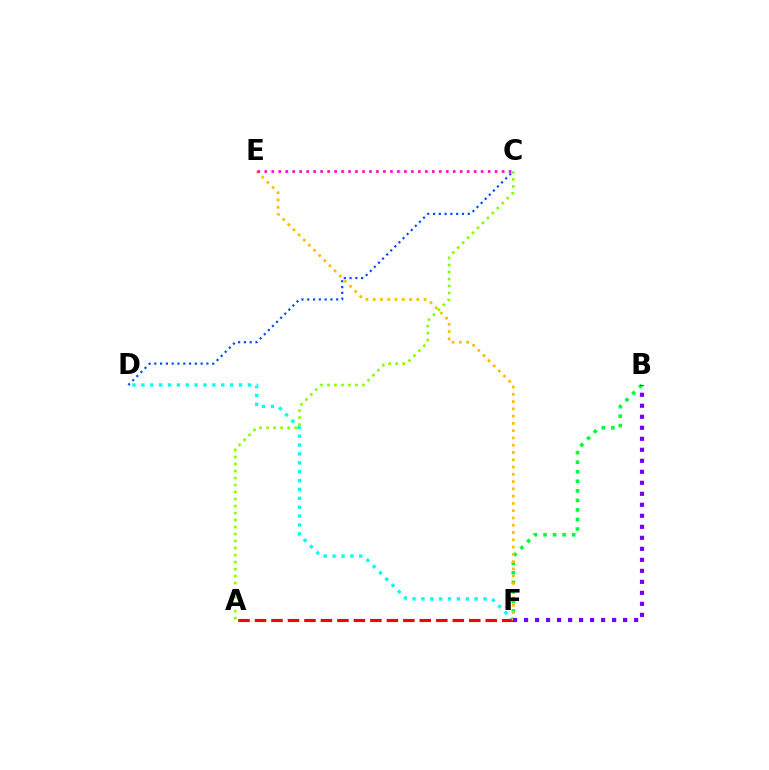{('A', 'C'): [{'color': '#84ff00', 'line_style': 'dotted', 'thickness': 1.9}], ('D', 'F'): [{'color': '#00fff6', 'line_style': 'dotted', 'thickness': 2.41}], ('C', 'D'): [{'color': '#004bff', 'line_style': 'dotted', 'thickness': 1.57}], ('A', 'F'): [{'color': '#ff0000', 'line_style': 'dashed', 'thickness': 2.24}], ('B', 'F'): [{'color': '#00ff39', 'line_style': 'dotted', 'thickness': 2.59}, {'color': '#7200ff', 'line_style': 'dotted', 'thickness': 2.99}], ('E', 'F'): [{'color': '#ffbd00', 'line_style': 'dotted', 'thickness': 1.98}], ('C', 'E'): [{'color': '#ff00cf', 'line_style': 'dotted', 'thickness': 1.9}]}